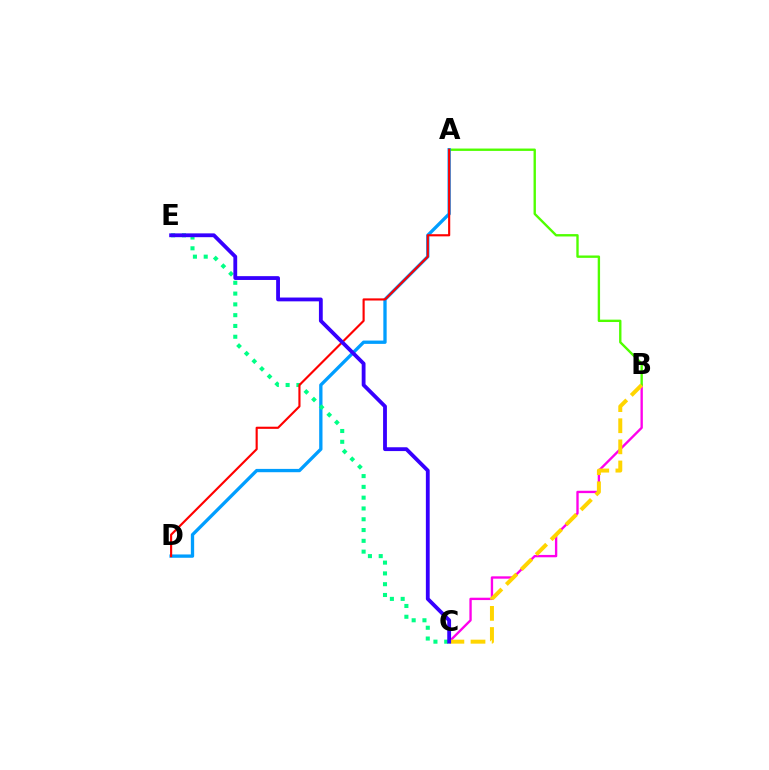{('B', 'C'): [{'color': '#ff00ed', 'line_style': 'solid', 'thickness': 1.7}, {'color': '#ffd500', 'line_style': 'dashed', 'thickness': 2.87}], ('A', 'B'): [{'color': '#4fff00', 'line_style': 'solid', 'thickness': 1.71}], ('A', 'D'): [{'color': '#009eff', 'line_style': 'solid', 'thickness': 2.39}, {'color': '#ff0000', 'line_style': 'solid', 'thickness': 1.54}], ('C', 'E'): [{'color': '#00ff86', 'line_style': 'dotted', 'thickness': 2.93}, {'color': '#3700ff', 'line_style': 'solid', 'thickness': 2.75}]}